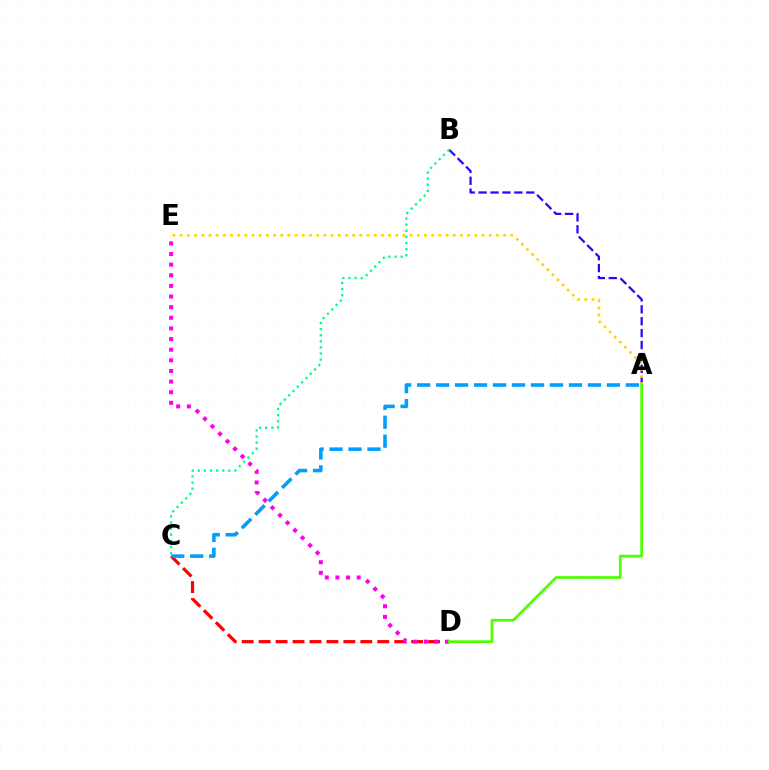{('C', 'D'): [{'color': '#ff0000', 'line_style': 'dashed', 'thickness': 2.3}], ('A', 'B'): [{'color': '#3700ff', 'line_style': 'dashed', 'thickness': 1.62}], ('A', 'E'): [{'color': '#ffd500', 'line_style': 'dotted', 'thickness': 1.95}], ('D', 'E'): [{'color': '#ff00ed', 'line_style': 'dotted', 'thickness': 2.89}], ('A', 'C'): [{'color': '#009eff', 'line_style': 'dashed', 'thickness': 2.58}], ('A', 'D'): [{'color': '#4fff00', 'line_style': 'solid', 'thickness': 1.96}], ('B', 'C'): [{'color': '#00ff86', 'line_style': 'dotted', 'thickness': 1.66}]}